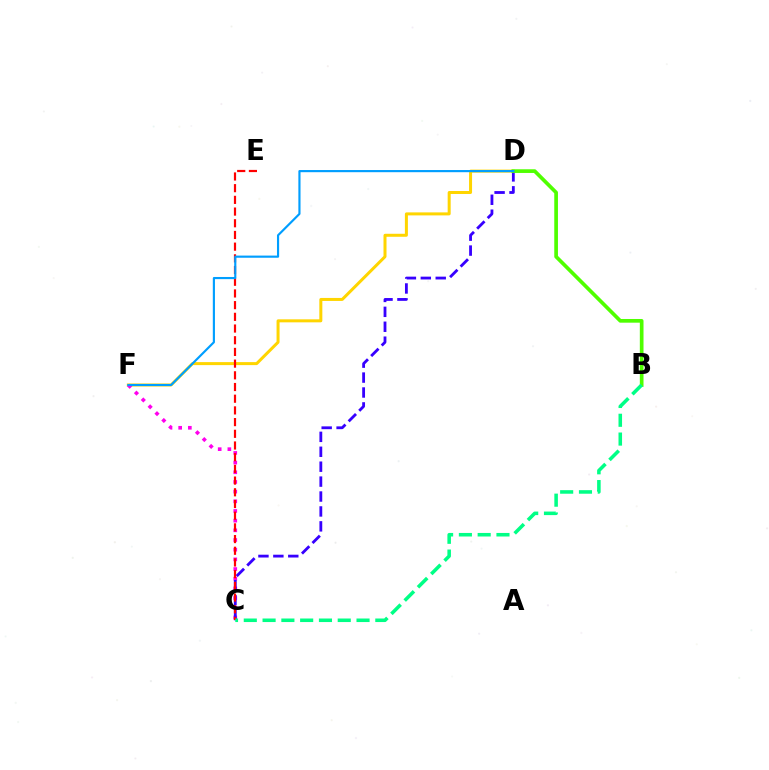{('D', 'F'): [{'color': '#ffd500', 'line_style': 'solid', 'thickness': 2.17}, {'color': '#009eff', 'line_style': 'solid', 'thickness': 1.55}], ('C', 'F'): [{'color': '#ff00ed', 'line_style': 'dotted', 'thickness': 2.63}], ('C', 'D'): [{'color': '#3700ff', 'line_style': 'dashed', 'thickness': 2.03}], ('B', 'D'): [{'color': '#4fff00', 'line_style': 'solid', 'thickness': 2.66}], ('C', 'E'): [{'color': '#ff0000', 'line_style': 'dashed', 'thickness': 1.59}], ('B', 'C'): [{'color': '#00ff86', 'line_style': 'dashed', 'thickness': 2.55}]}